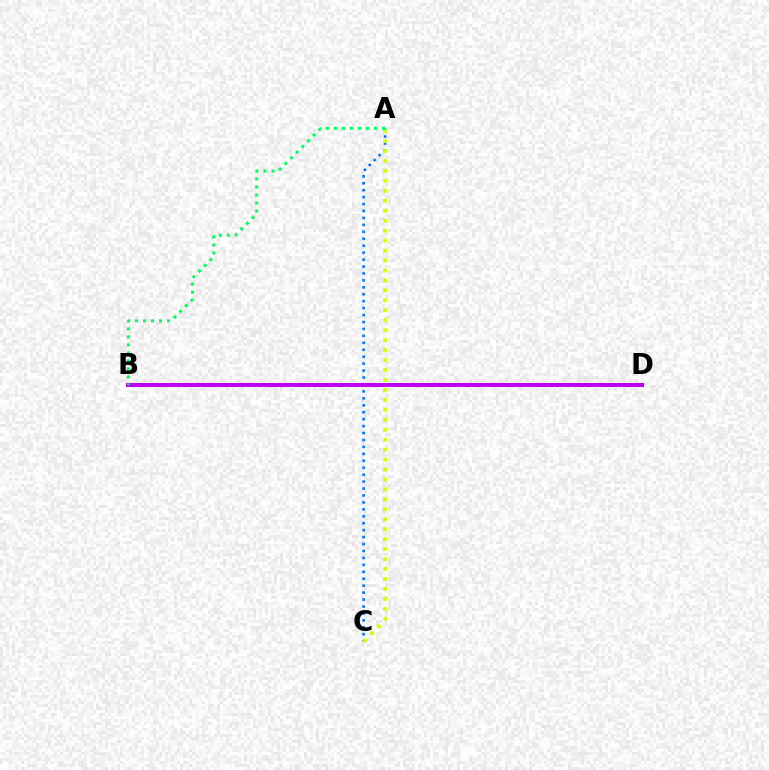{('B', 'D'): [{'color': '#ff0000', 'line_style': 'solid', 'thickness': 2.84}, {'color': '#b900ff', 'line_style': 'solid', 'thickness': 2.76}], ('A', 'C'): [{'color': '#0074ff', 'line_style': 'dotted', 'thickness': 1.89}, {'color': '#d1ff00', 'line_style': 'dotted', 'thickness': 2.7}], ('A', 'B'): [{'color': '#00ff5c', 'line_style': 'dotted', 'thickness': 2.18}]}